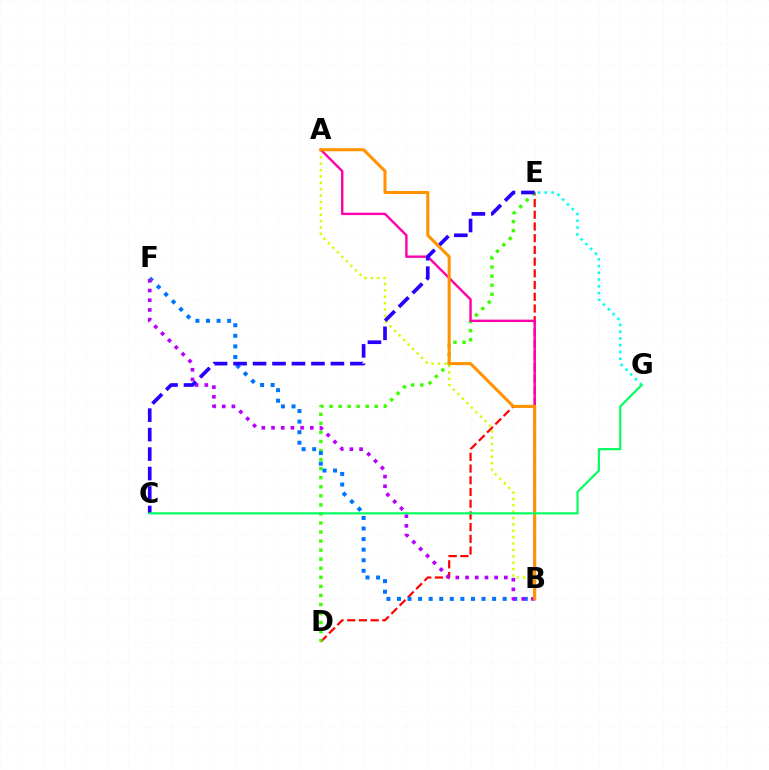{('D', 'E'): [{'color': '#ff0000', 'line_style': 'dashed', 'thickness': 1.59}, {'color': '#3dff00', 'line_style': 'dotted', 'thickness': 2.46}], ('A', 'B'): [{'color': '#d1ff00', 'line_style': 'dotted', 'thickness': 1.73}, {'color': '#ff00ac', 'line_style': 'solid', 'thickness': 1.73}, {'color': '#ff9400', 'line_style': 'solid', 'thickness': 2.21}], ('B', 'F'): [{'color': '#0074ff', 'line_style': 'dotted', 'thickness': 2.87}, {'color': '#b900ff', 'line_style': 'dotted', 'thickness': 2.63}], ('C', 'E'): [{'color': '#2500ff', 'line_style': 'dashed', 'thickness': 2.64}], ('E', 'G'): [{'color': '#00fff6', 'line_style': 'dotted', 'thickness': 1.84}], ('C', 'G'): [{'color': '#00ff5c', 'line_style': 'solid', 'thickness': 1.54}]}